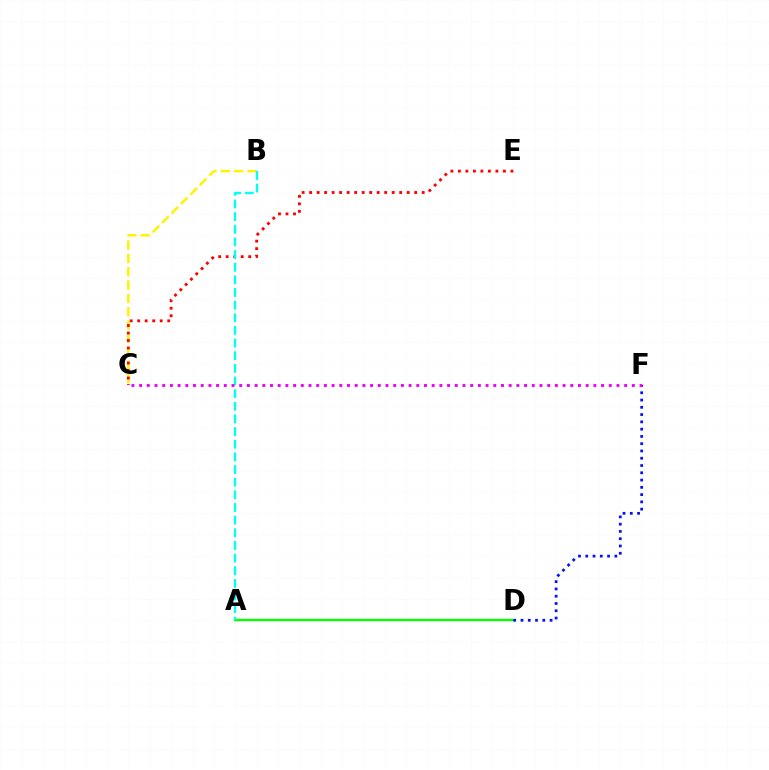{('B', 'C'): [{'color': '#fcf500', 'line_style': 'dashed', 'thickness': 1.81}], ('A', 'D'): [{'color': '#08ff00', 'line_style': 'solid', 'thickness': 1.71}], ('C', 'E'): [{'color': '#ff0000', 'line_style': 'dotted', 'thickness': 2.04}], ('A', 'B'): [{'color': '#00fff6', 'line_style': 'dashed', 'thickness': 1.72}], ('D', 'F'): [{'color': '#0010ff', 'line_style': 'dotted', 'thickness': 1.98}], ('C', 'F'): [{'color': '#ee00ff', 'line_style': 'dotted', 'thickness': 2.09}]}